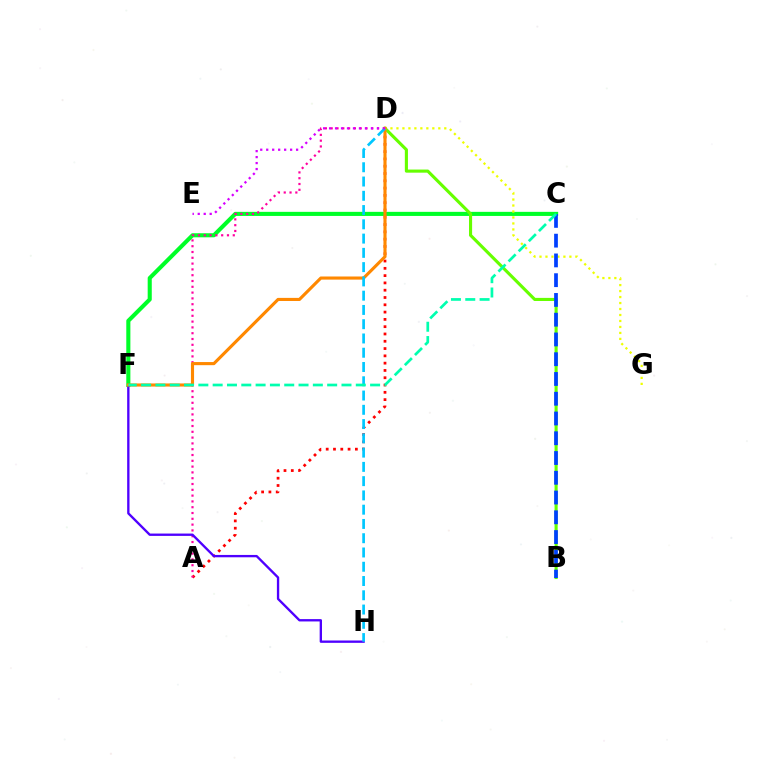{('C', 'F'): [{'color': '#00ff27', 'line_style': 'solid', 'thickness': 2.94}, {'color': '#00ffaf', 'line_style': 'dashed', 'thickness': 1.94}], ('D', 'G'): [{'color': '#eeff00', 'line_style': 'dotted', 'thickness': 1.62}], ('A', 'D'): [{'color': '#ff0000', 'line_style': 'dotted', 'thickness': 1.98}, {'color': '#ff00a0', 'line_style': 'dotted', 'thickness': 1.58}], ('F', 'H'): [{'color': '#4f00ff', 'line_style': 'solid', 'thickness': 1.69}], ('B', 'D'): [{'color': '#66ff00', 'line_style': 'solid', 'thickness': 2.24}], ('D', 'F'): [{'color': '#ff8800', 'line_style': 'solid', 'thickness': 2.25}], ('D', 'H'): [{'color': '#00c7ff', 'line_style': 'dashed', 'thickness': 1.94}], ('B', 'C'): [{'color': '#003fff', 'line_style': 'dashed', 'thickness': 2.68}], ('D', 'E'): [{'color': '#d600ff', 'line_style': 'dotted', 'thickness': 1.62}]}